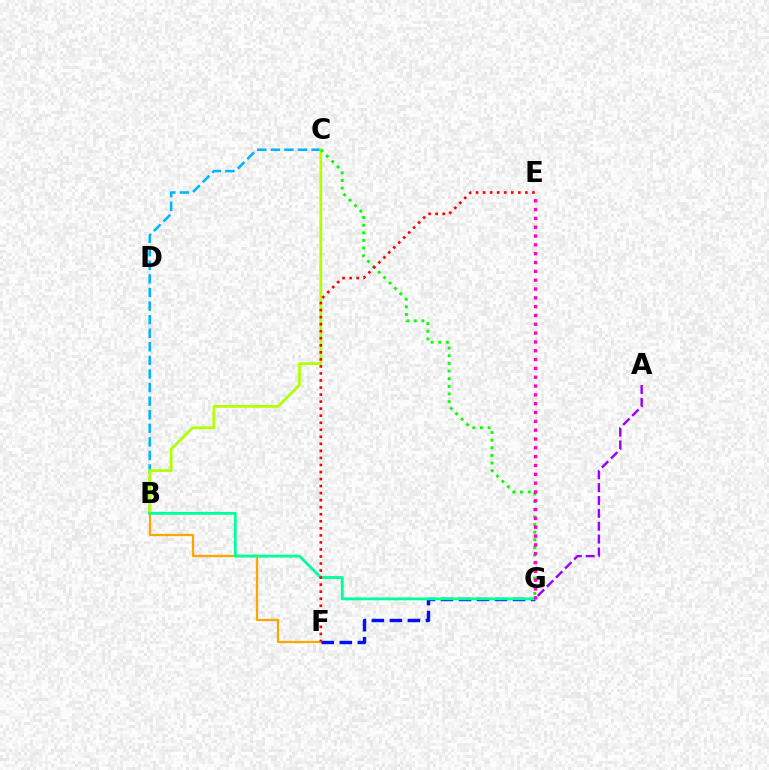{('B', 'C'): [{'color': '#00b5ff', 'line_style': 'dashed', 'thickness': 1.84}, {'color': '#b3ff00', 'line_style': 'solid', 'thickness': 1.99}], ('B', 'F'): [{'color': '#ffa500', 'line_style': 'solid', 'thickness': 1.63}], ('C', 'G'): [{'color': '#08ff00', 'line_style': 'dotted', 'thickness': 2.08}], ('F', 'G'): [{'color': '#0010ff', 'line_style': 'dashed', 'thickness': 2.45}], ('A', 'G'): [{'color': '#9b00ff', 'line_style': 'dashed', 'thickness': 1.75}], ('B', 'G'): [{'color': '#00ff9d', 'line_style': 'solid', 'thickness': 2.05}], ('E', 'G'): [{'color': '#ff00bd', 'line_style': 'dotted', 'thickness': 2.4}], ('E', 'F'): [{'color': '#ff0000', 'line_style': 'dotted', 'thickness': 1.91}]}